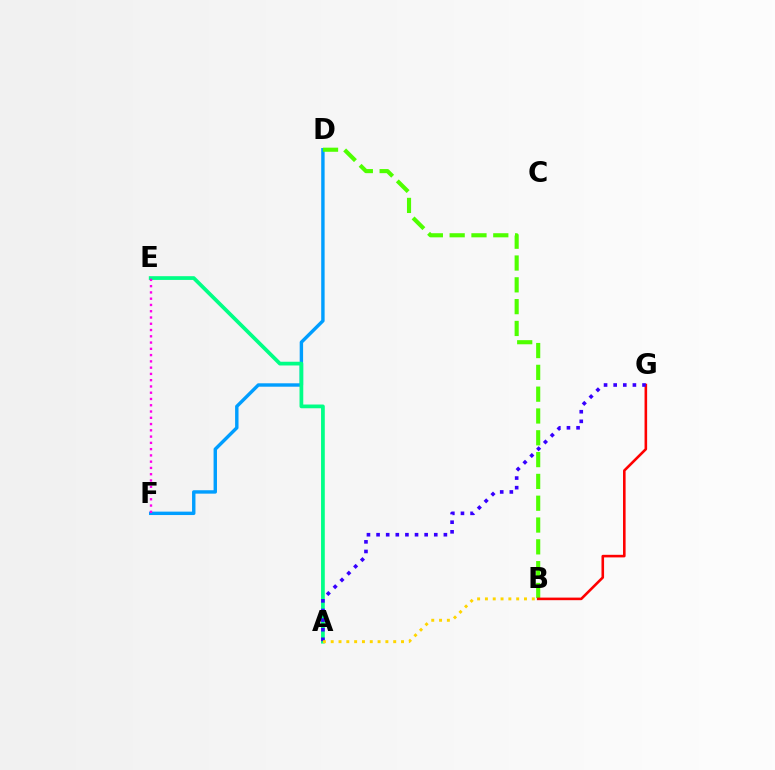{('D', 'F'): [{'color': '#009eff', 'line_style': 'solid', 'thickness': 2.45}], ('B', 'D'): [{'color': '#4fff00', 'line_style': 'dashed', 'thickness': 2.96}], ('A', 'E'): [{'color': '#00ff86', 'line_style': 'solid', 'thickness': 2.69}], ('B', 'G'): [{'color': '#ff0000', 'line_style': 'solid', 'thickness': 1.86}], ('A', 'G'): [{'color': '#3700ff', 'line_style': 'dotted', 'thickness': 2.61}], ('A', 'B'): [{'color': '#ffd500', 'line_style': 'dotted', 'thickness': 2.12}], ('E', 'F'): [{'color': '#ff00ed', 'line_style': 'dotted', 'thickness': 1.7}]}